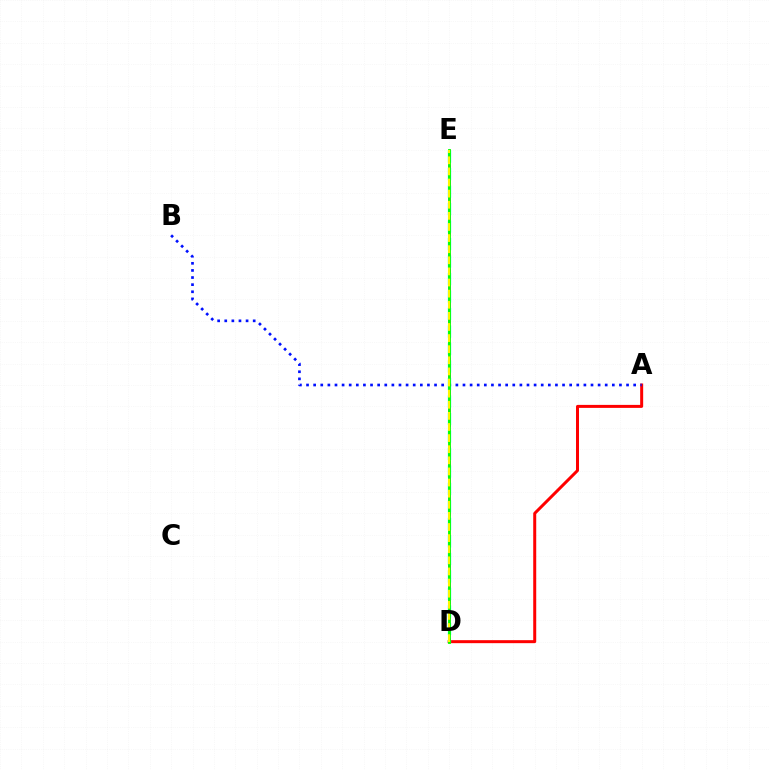{('A', 'D'): [{'color': '#ff0000', 'line_style': 'solid', 'thickness': 2.16}], ('D', 'E'): [{'color': '#ee00ff', 'line_style': 'dashed', 'thickness': 2.01}, {'color': '#00fff6', 'line_style': 'dashed', 'thickness': 2.38}, {'color': '#08ff00', 'line_style': 'solid', 'thickness': 2.05}, {'color': '#fcf500', 'line_style': 'dashed', 'thickness': 1.51}], ('A', 'B'): [{'color': '#0010ff', 'line_style': 'dotted', 'thickness': 1.93}]}